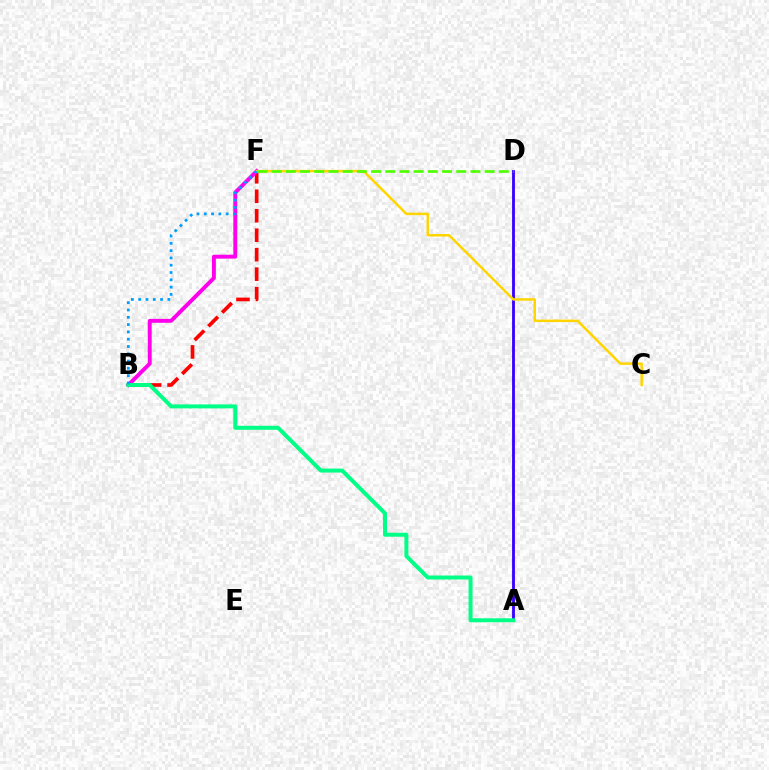{('B', 'F'): [{'color': '#ff0000', 'line_style': 'dashed', 'thickness': 2.65}, {'color': '#ff00ed', 'line_style': 'solid', 'thickness': 2.82}, {'color': '#009eff', 'line_style': 'dotted', 'thickness': 1.98}], ('A', 'D'): [{'color': '#3700ff', 'line_style': 'solid', 'thickness': 2.03}], ('C', 'F'): [{'color': '#ffd500', 'line_style': 'solid', 'thickness': 1.79}], ('A', 'B'): [{'color': '#00ff86', 'line_style': 'solid', 'thickness': 2.86}], ('D', 'F'): [{'color': '#4fff00', 'line_style': 'dashed', 'thickness': 1.93}]}